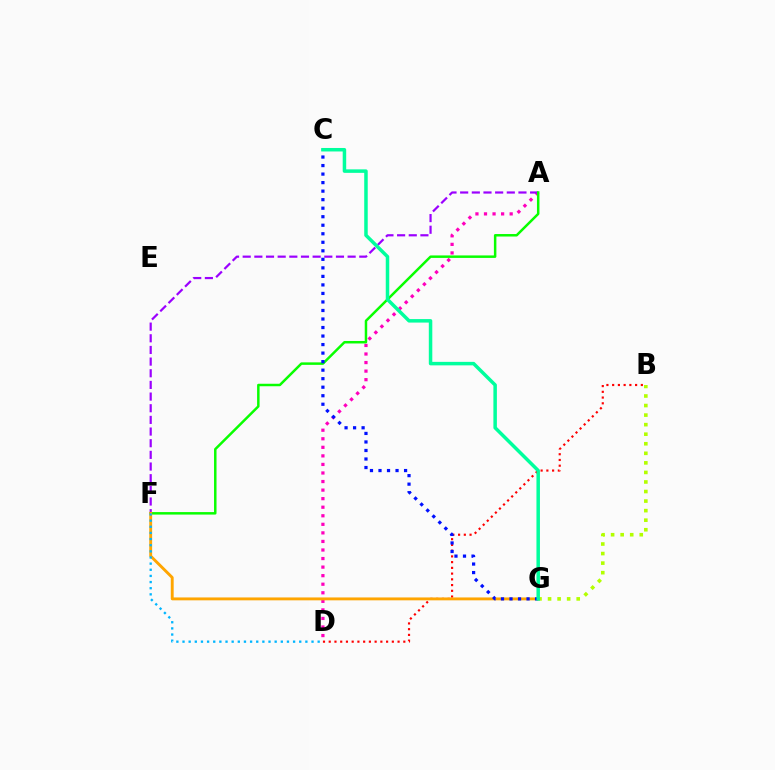{('B', 'D'): [{'color': '#ff0000', 'line_style': 'dotted', 'thickness': 1.56}], ('B', 'G'): [{'color': '#b3ff00', 'line_style': 'dotted', 'thickness': 2.6}], ('A', 'D'): [{'color': '#ff00bd', 'line_style': 'dotted', 'thickness': 2.32}], ('A', 'F'): [{'color': '#9b00ff', 'line_style': 'dashed', 'thickness': 1.58}, {'color': '#08ff00', 'line_style': 'solid', 'thickness': 1.79}], ('F', 'G'): [{'color': '#ffa500', 'line_style': 'solid', 'thickness': 2.08}], ('D', 'F'): [{'color': '#00b5ff', 'line_style': 'dotted', 'thickness': 1.67}], ('C', 'G'): [{'color': '#0010ff', 'line_style': 'dotted', 'thickness': 2.32}, {'color': '#00ff9d', 'line_style': 'solid', 'thickness': 2.51}]}